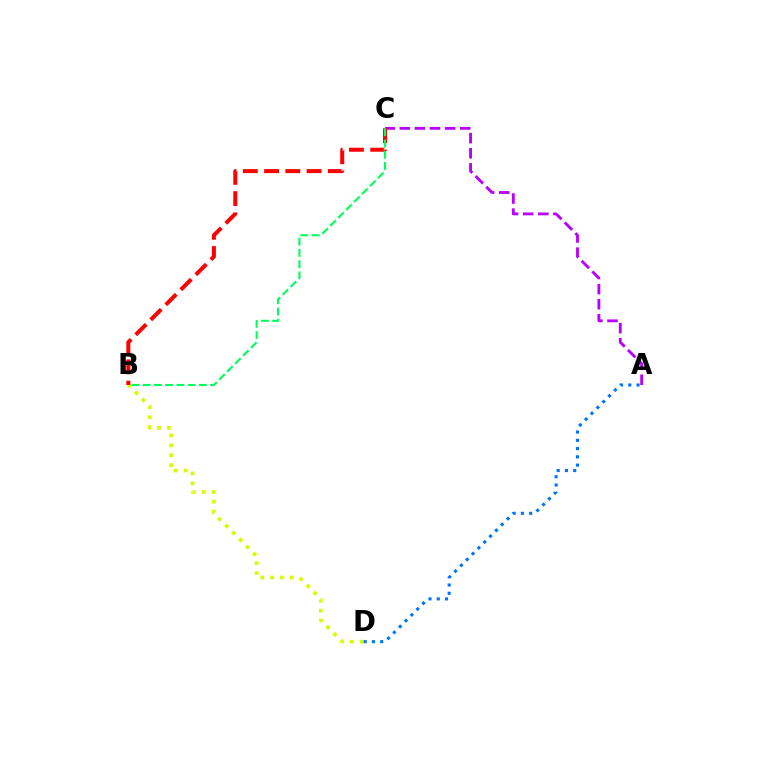{('B', 'D'): [{'color': '#d1ff00', 'line_style': 'dotted', 'thickness': 2.69}], ('A', 'C'): [{'color': '#b900ff', 'line_style': 'dashed', 'thickness': 2.05}], ('A', 'D'): [{'color': '#0074ff', 'line_style': 'dotted', 'thickness': 2.24}], ('B', 'C'): [{'color': '#ff0000', 'line_style': 'dashed', 'thickness': 2.89}, {'color': '#00ff5c', 'line_style': 'dashed', 'thickness': 1.53}]}